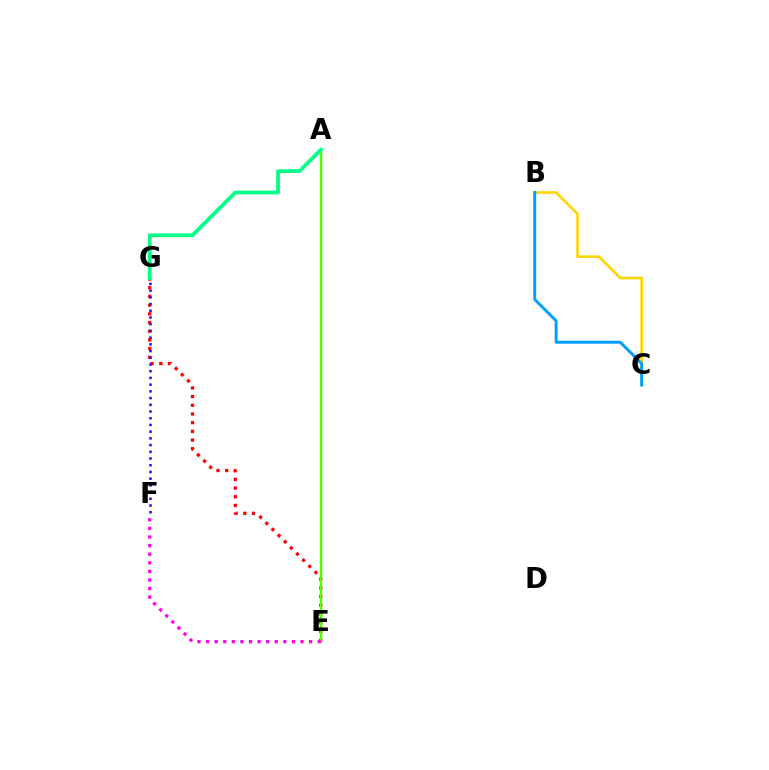{('E', 'G'): [{'color': '#ff0000', 'line_style': 'dotted', 'thickness': 2.36}], ('A', 'E'): [{'color': '#4fff00', 'line_style': 'solid', 'thickness': 1.76}], ('B', 'C'): [{'color': '#ffd500', 'line_style': 'solid', 'thickness': 1.89}, {'color': '#009eff', 'line_style': 'solid', 'thickness': 2.12}], ('F', 'G'): [{'color': '#3700ff', 'line_style': 'dotted', 'thickness': 1.82}], ('A', 'G'): [{'color': '#00ff86', 'line_style': 'solid', 'thickness': 2.71}], ('E', 'F'): [{'color': '#ff00ed', 'line_style': 'dotted', 'thickness': 2.33}]}